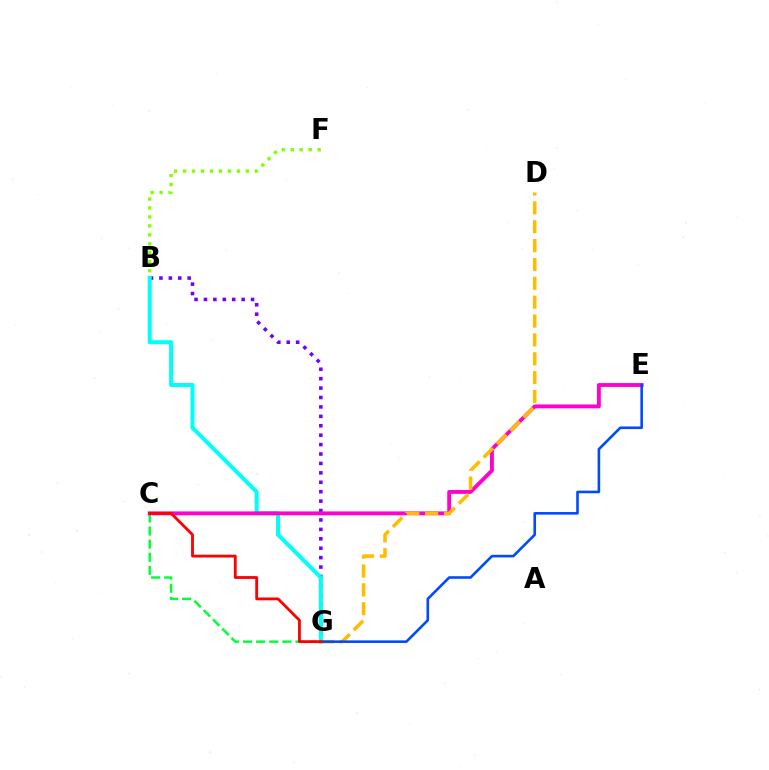{('B', 'G'): [{'color': '#7200ff', 'line_style': 'dotted', 'thickness': 2.56}, {'color': '#00fff6', 'line_style': 'solid', 'thickness': 2.89}], ('B', 'F'): [{'color': '#84ff00', 'line_style': 'dotted', 'thickness': 2.44}], ('C', 'G'): [{'color': '#00ff39', 'line_style': 'dashed', 'thickness': 1.78}, {'color': '#ff0000', 'line_style': 'solid', 'thickness': 2.03}], ('C', 'E'): [{'color': '#ff00cf', 'line_style': 'solid', 'thickness': 2.77}], ('D', 'G'): [{'color': '#ffbd00', 'line_style': 'dashed', 'thickness': 2.56}], ('E', 'G'): [{'color': '#004bff', 'line_style': 'solid', 'thickness': 1.87}]}